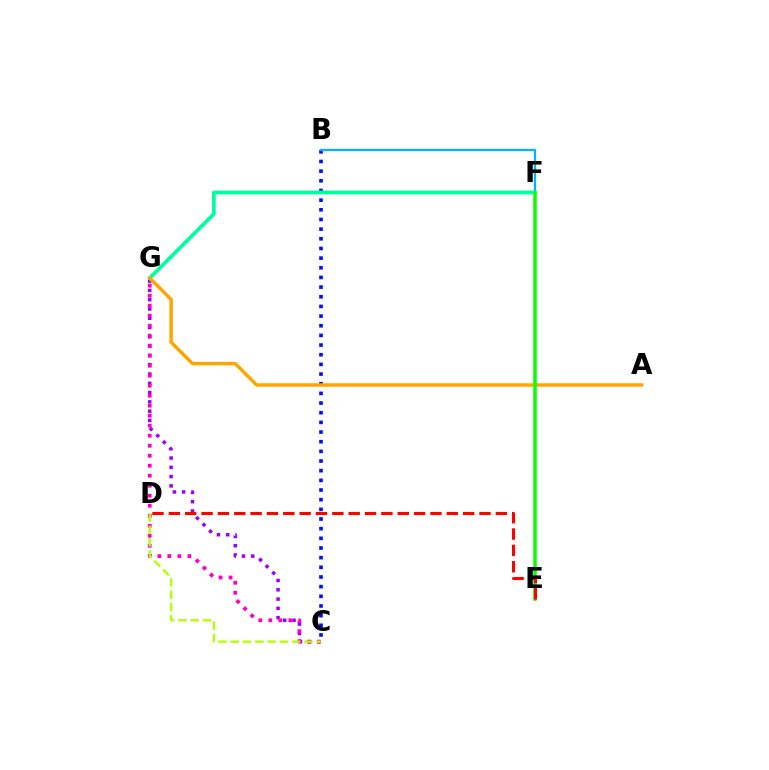{('C', 'G'): [{'color': '#9b00ff', 'line_style': 'dotted', 'thickness': 2.52}, {'color': '#ff00bd', 'line_style': 'dotted', 'thickness': 2.72}], ('B', 'C'): [{'color': '#0010ff', 'line_style': 'dotted', 'thickness': 2.63}], ('C', 'D'): [{'color': '#b3ff00', 'line_style': 'dashed', 'thickness': 1.67}], ('B', 'F'): [{'color': '#00b5ff', 'line_style': 'solid', 'thickness': 1.64}], ('F', 'G'): [{'color': '#00ff9d', 'line_style': 'solid', 'thickness': 2.67}], ('A', 'G'): [{'color': '#ffa500', 'line_style': 'solid', 'thickness': 2.49}], ('E', 'F'): [{'color': '#08ff00', 'line_style': 'solid', 'thickness': 2.53}], ('D', 'E'): [{'color': '#ff0000', 'line_style': 'dashed', 'thickness': 2.22}]}